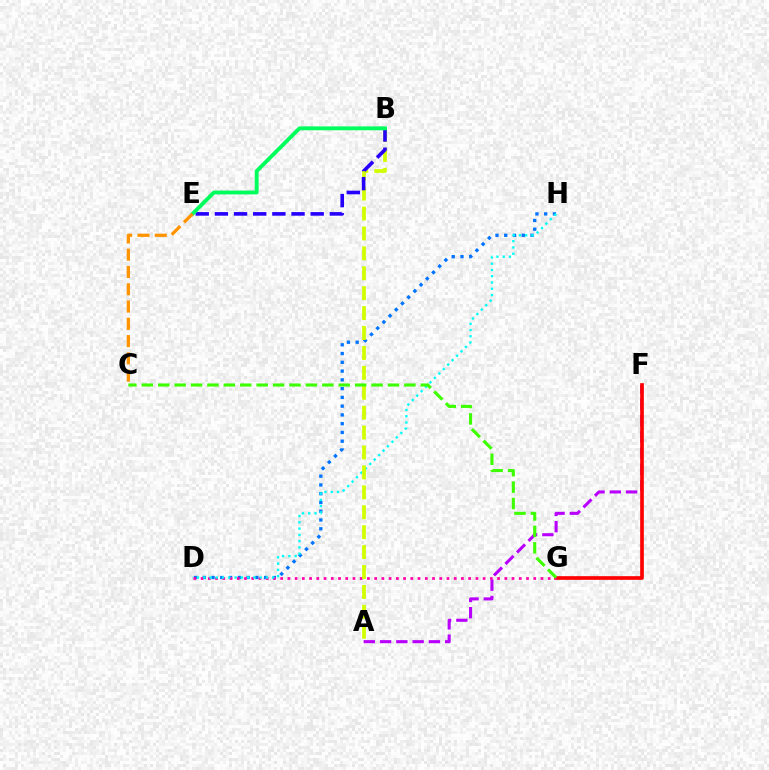{('A', 'F'): [{'color': '#b900ff', 'line_style': 'dashed', 'thickness': 2.21}], ('D', 'H'): [{'color': '#0074ff', 'line_style': 'dotted', 'thickness': 2.38}, {'color': '#00fff6', 'line_style': 'dotted', 'thickness': 1.7}], ('F', 'G'): [{'color': '#ff0000', 'line_style': 'solid', 'thickness': 2.64}], ('D', 'G'): [{'color': '#ff00ac', 'line_style': 'dotted', 'thickness': 1.96}], ('A', 'B'): [{'color': '#d1ff00', 'line_style': 'dashed', 'thickness': 2.71}], ('B', 'E'): [{'color': '#2500ff', 'line_style': 'dashed', 'thickness': 2.6}, {'color': '#00ff5c', 'line_style': 'solid', 'thickness': 2.79}], ('C', 'G'): [{'color': '#3dff00', 'line_style': 'dashed', 'thickness': 2.23}], ('C', 'E'): [{'color': '#ff9400', 'line_style': 'dashed', 'thickness': 2.35}]}